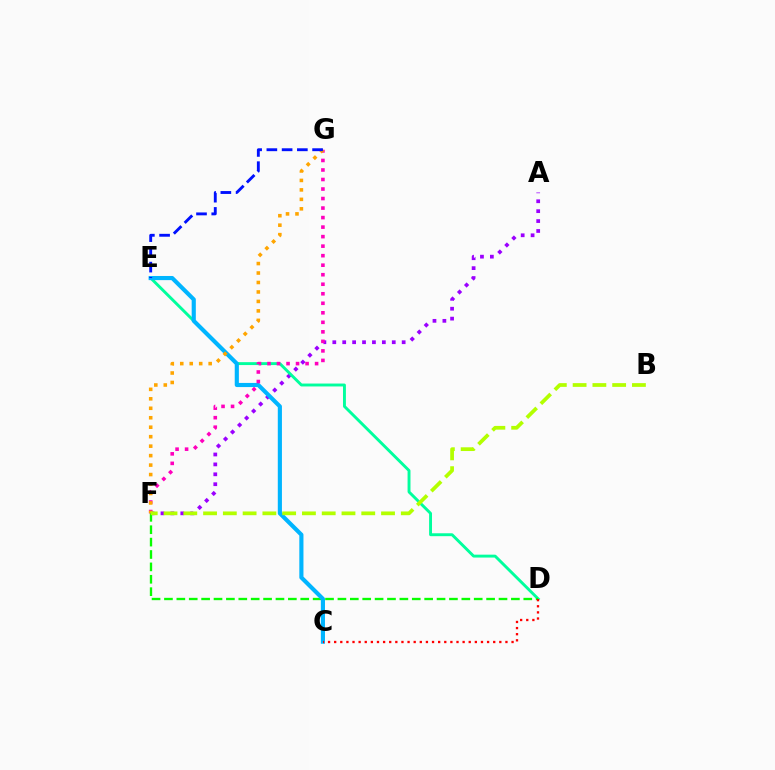{('A', 'F'): [{'color': '#9b00ff', 'line_style': 'dotted', 'thickness': 2.69}], ('D', 'E'): [{'color': '#00ff9d', 'line_style': 'solid', 'thickness': 2.09}], ('D', 'F'): [{'color': '#08ff00', 'line_style': 'dashed', 'thickness': 1.68}], ('C', 'E'): [{'color': '#00b5ff', 'line_style': 'solid', 'thickness': 2.98}], ('F', 'G'): [{'color': '#ff00bd', 'line_style': 'dotted', 'thickness': 2.59}, {'color': '#ffa500', 'line_style': 'dotted', 'thickness': 2.57}], ('C', 'D'): [{'color': '#ff0000', 'line_style': 'dotted', 'thickness': 1.66}], ('B', 'F'): [{'color': '#b3ff00', 'line_style': 'dashed', 'thickness': 2.69}], ('E', 'G'): [{'color': '#0010ff', 'line_style': 'dashed', 'thickness': 2.07}]}